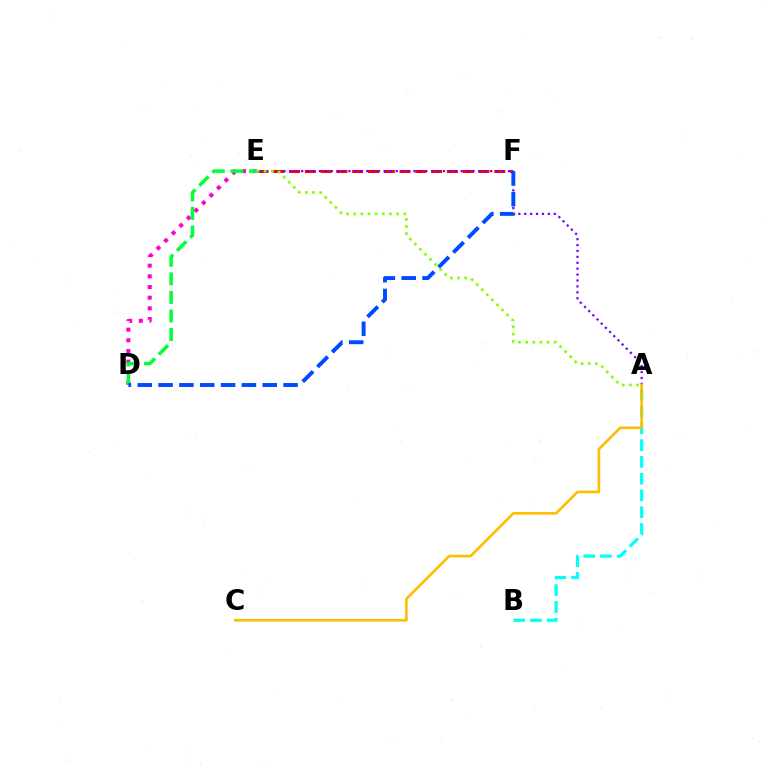{('E', 'F'): [{'color': '#ff0000', 'line_style': 'dashed', 'thickness': 2.14}], ('A', 'E'): [{'color': '#7200ff', 'line_style': 'dotted', 'thickness': 1.61}, {'color': '#84ff00', 'line_style': 'dotted', 'thickness': 1.94}], ('D', 'E'): [{'color': '#ff00cf', 'line_style': 'dotted', 'thickness': 2.9}, {'color': '#00ff39', 'line_style': 'dashed', 'thickness': 2.52}], ('A', 'B'): [{'color': '#00fff6', 'line_style': 'dashed', 'thickness': 2.28}], ('D', 'F'): [{'color': '#004bff', 'line_style': 'dashed', 'thickness': 2.83}], ('A', 'C'): [{'color': '#ffbd00', 'line_style': 'solid', 'thickness': 1.9}]}